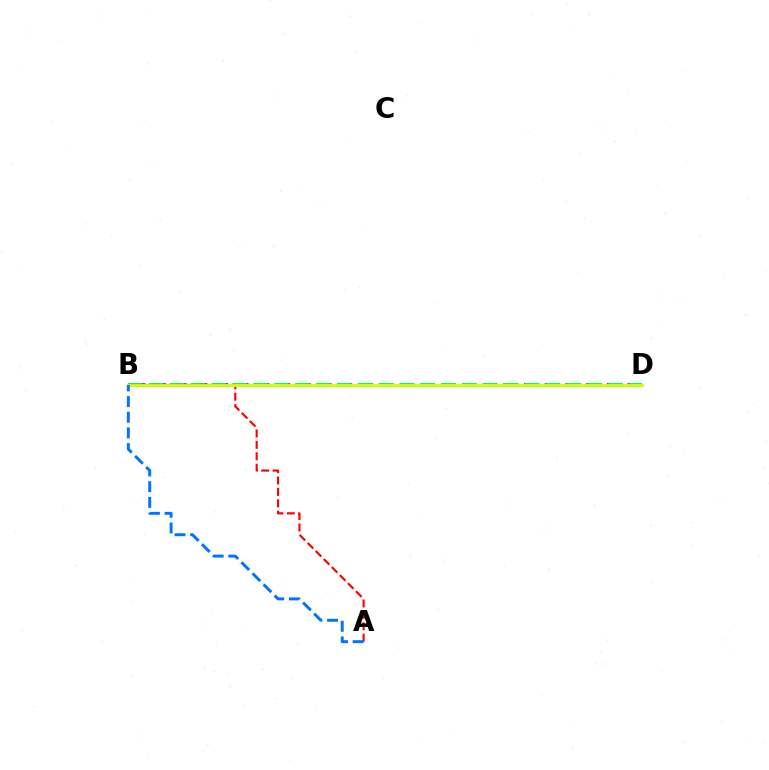{('B', 'D'): [{'color': '#b900ff', 'line_style': 'dashed', 'thickness': 2.81}, {'color': '#00ff5c', 'line_style': 'dashed', 'thickness': 2.84}, {'color': '#d1ff00', 'line_style': 'solid', 'thickness': 2.07}], ('A', 'B'): [{'color': '#ff0000', 'line_style': 'dashed', 'thickness': 1.55}, {'color': '#0074ff', 'line_style': 'dashed', 'thickness': 2.13}]}